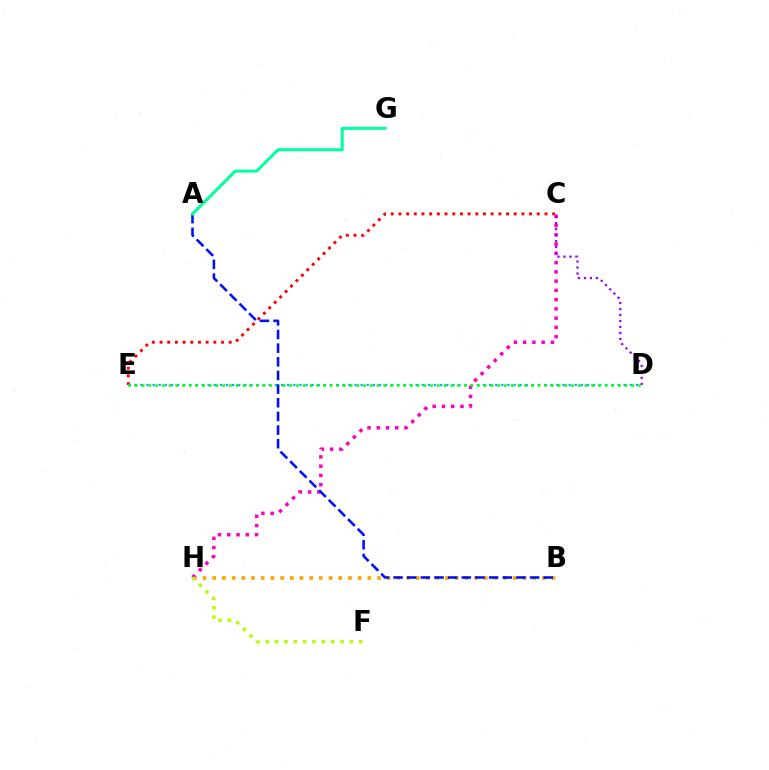{('C', 'E'): [{'color': '#ff0000', 'line_style': 'dotted', 'thickness': 2.09}], ('D', 'E'): [{'color': '#00b5ff', 'line_style': 'dotted', 'thickness': 1.66}, {'color': '#08ff00', 'line_style': 'dotted', 'thickness': 1.82}], ('B', 'H'): [{'color': '#ffa500', 'line_style': 'dotted', 'thickness': 2.63}], ('C', 'H'): [{'color': '#ff00bd', 'line_style': 'dotted', 'thickness': 2.51}], ('C', 'D'): [{'color': '#9b00ff', 'line_style': 'dotted', 'thickness': 1.62}], ('F', 'H'): [{'color': '#b3ff00', 'line_style': 'dotted', 'thickness': 2.54}], ('A', 'B'): [{'color': '#0010ff', 'line_style': 'dashed', 'thickness': 1.85}], ('A', 'G'): [{'color': '#00ff9d', 'line_style': 'solid', 'thickness': 2.17}]}